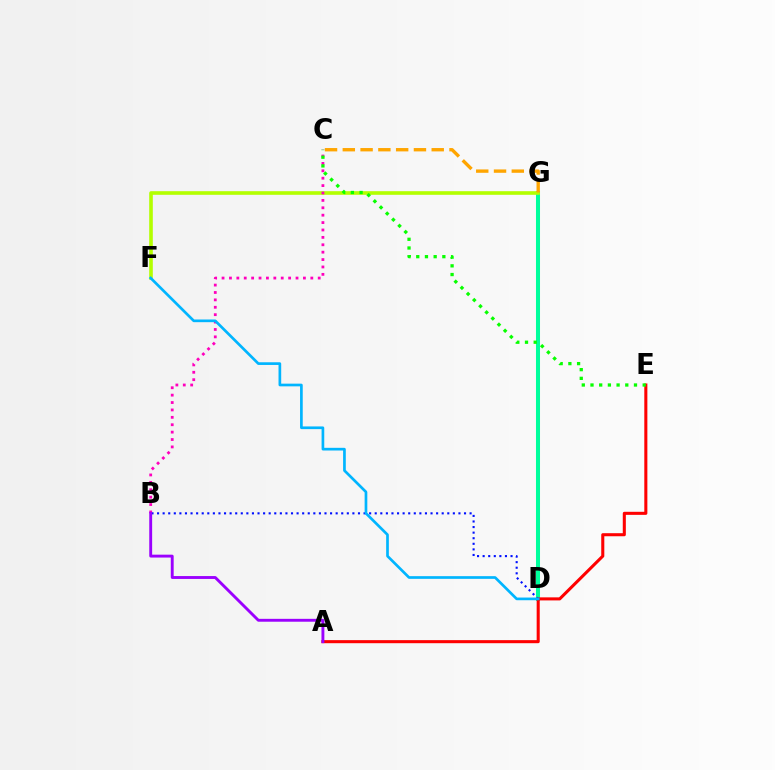{('D', 'G'): [{'color': '#00ff9d', 'line_style': 'solid', 'thickness': 2.9}], ('B', 'D'): [{'color': '#0010ff', 'line_style': 'dotted', 'thickness': 1.52}], ('F', 'G'): [{'color': '#b3ff00', 'line_style': 'solid', 'thickness': 2.61}], ('B', 'C'): [{'color': '#ff00bd', 'line_style': 'dotted', 'thickness': 2.01}], ('A', 'E'): [{'color': '#ff0000', 'line_style': 'solid', 'thickness': 2.2}], ('C', 'E'): [{'color': '#08ff00', 'line_style': 'dotted', 'thickness': 2.36}], ('C', 'G'): [{'color': '#ffa500', 'line_style': 'dashed', 'thickness': 2.42}], ('D', 'F'): [{'color': '#00b5ff', 'line_style': 'solid', 'thickness': 1.93}], ('A', 'B'): [{'color': '#9b00ff', 'line_style': 'solid', 'thickness': 2.08}]}